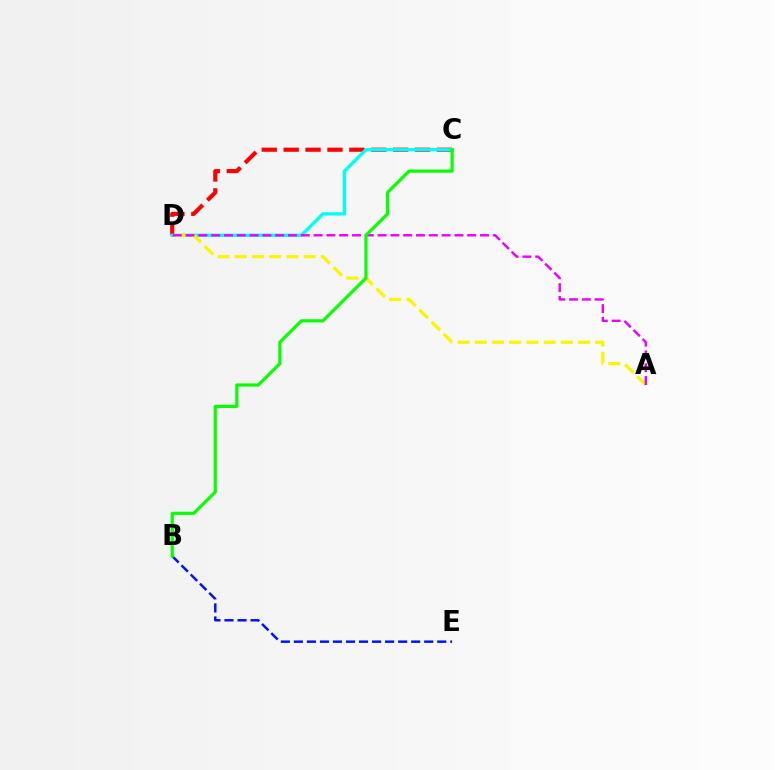{('C', 'D'): [{'color': '#ff0000', 'line_style': 'dashed', 'thickness': 2.97}, {'color': '#00fff6', 'line_style': 'solid', 'thickness': 2.39}], ('A', 'D'): [{'color': '#fcf500', 'line_style': 'dashed', 'thickness': 2.34}, {'color': '#ee00ff', 'line_style': 'dashed', 'thickness': 1.74}], ('B', 'E'): [{'color': '#0010ff', 'line_style': 'dashed', 'thickness': 1.77}], ('B', 'C'): [{'color': '#08ff00', 'line_style': 'solid', 'thickness': 2.29}]}